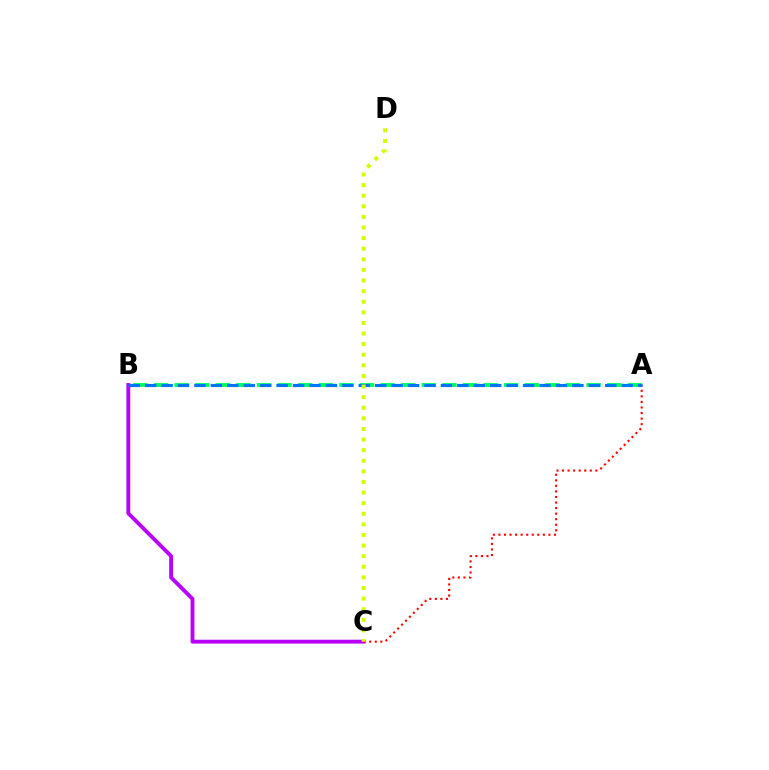{('B', 'C'): [{'color': '#b900ff', 'line_style': 'solid', 'thickness': 2.79}], ('A', 'B'): [{'color': '#00ff5c', 'line_style': 'dashed', 'thickness': 2.8}, {'color': '#0074ff', 'line_style': 'dashed', 'thickness': 2.23}], ('A', 'C'): [{'color': '#ff0000', 'line_style': 'dotted', 'thickness': 1.51}], ('C', 'D'): [{'color': '#d1ff00', 'line_style': 'dotted', 'thickness': 2.88}]}